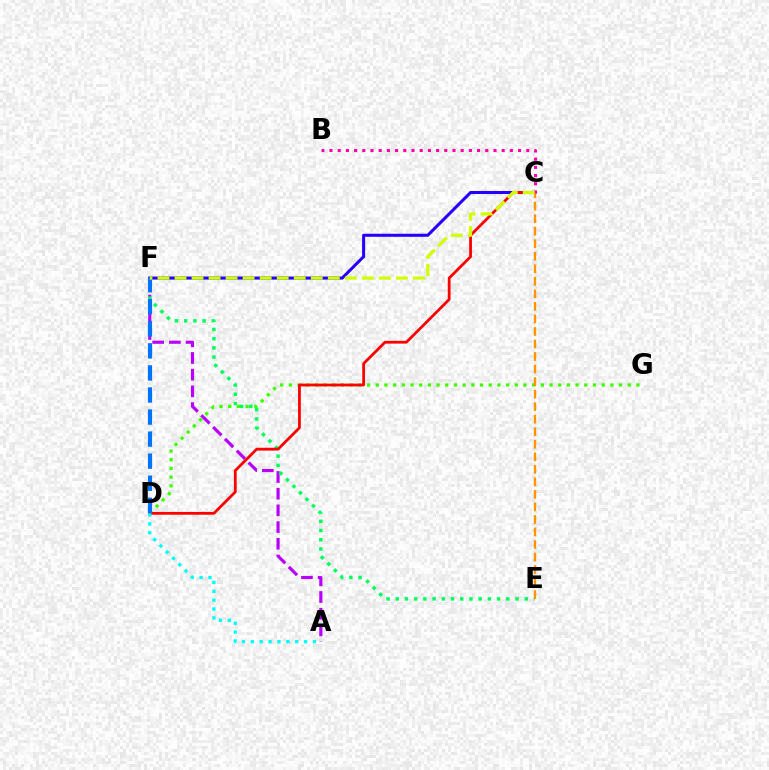{('C', 'F'): [{'color': '#2500ff', 'line_style': 'solid', 'thickness': 2.19}, {'color': '#d1ff00', 'line_style': 'dashed', 'thickness': 2.31}], ('A', 'F'): [{'color': '#b900ff', 'line_style': 'dashed', 'thickness': 2.27}], ('E', 'F'): [{'color': '#00ff5c', 'line_style': 'dotted', 'thickness': 2.5}], ('D', 'G'): [{'color': '#3dff00', 'line_style': 'dotted', 'thickness': 2.36}], ('C', 'D'): [{'color': '#ff0000', 'line_style': 'solid', 'thickness': 2.0}], ('A', 'D'): [{'color': '#00fff6', 'line_style': 'dotted', 'thickness': 2.41}], ('C', 'E'): [{'color': '#ff9400', 'line_style': 'dashed', 'thickness': 1.7}], ('D', 'F'): [{'color': '#0074ff', 'line_style': 'dashed', 'thickness': 3.0}], ('B', 'C'): [{'color': '#ff00ac', 'line_style': 'dotted', 'thickness': 2.23}]}